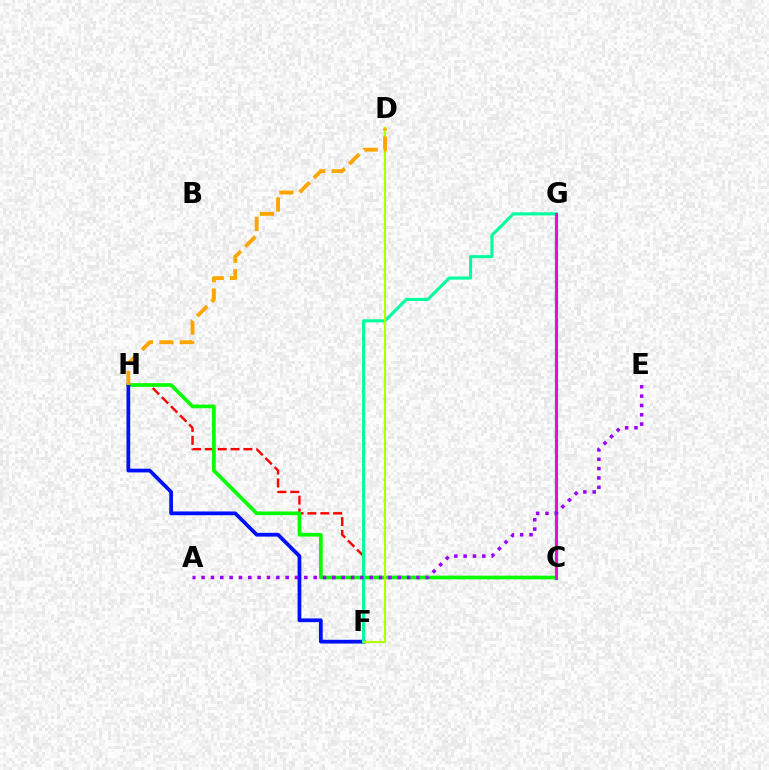{('F', 'H'): [{'color': '#ff0000', 'line_style': 'dashed', 'thickness': 1.75}, {'color': '#0010ff', 'line_style': 'solid', 'thickness': 2.69}], ('C', 'H'): [{'color': '#08ff00', 'line_style': 'solid', 'thickness': 2.65}], ('F', 'G'): [{'color': '#00ff9d', 'line_style': 'solid', 'thickness': 2.23}], ('C', 'G'): [{'color': '#00b5ff', 'line_style': 'solid', 'thickness': 2.4}, {'color': '#ff00bd', 'line_style': 'solid', 'thickness': 1.88}], ('D', 'F'): [{'color': '#b3ff00', 'line_style': 'solid', 'thickness': 1.55}], ('D', 'H'): [{'color': '#ffa500', 'line_style': 'dashed', 'thickness': 2.77}], ('A', 'E'): [{'color': '#9b00ff', 'line_style': 'dotted', 'thickness': 2.54}]}